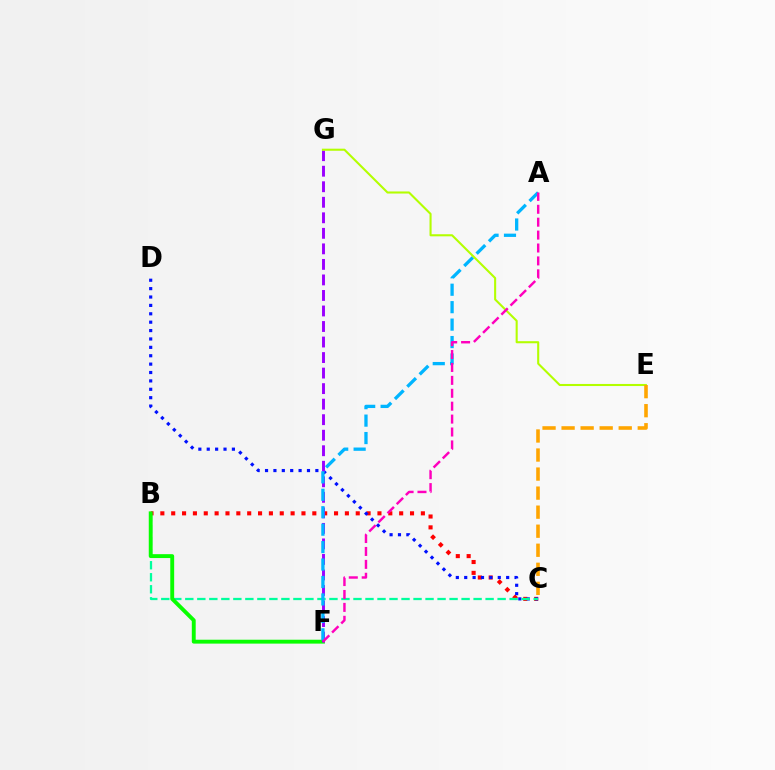{('B', 'C'): [{'color': '#ff0000', 'line_style': 'dotted', 'thickness': 2.95}, {'color': '#00ff9d', 'line_style': 'dashed', 'thickness': 1.63}], ('C', 'D'): [{'color': '#0010ff', 'line_style': 'dotted', 'thickness': 2.28}], ('B', 'F'): [{'color': '#08ff00', 'line_style': 'solid', 'thickness': 2.8}], ('F', 'G'): [{'color': '#9b00ff', 'line_style': 'dashed', 'thickness': 2.11}], ('A', 'F'): [{'color': '#00b5ff', 'line_style': 'dashed', 'thickness': 2.37}, {'color': '#ff00bd', 'line_style': 'dashed', 'thickness': 1.75}], ('E', 'G'): [{'color': '#b3ff00', 'line_style': 'solid', 'thickness': 1.5}], ('C', 'E'): [{'color': '#ffa500', 'line_style': 'dashed', 'thickness': 2.59}]}